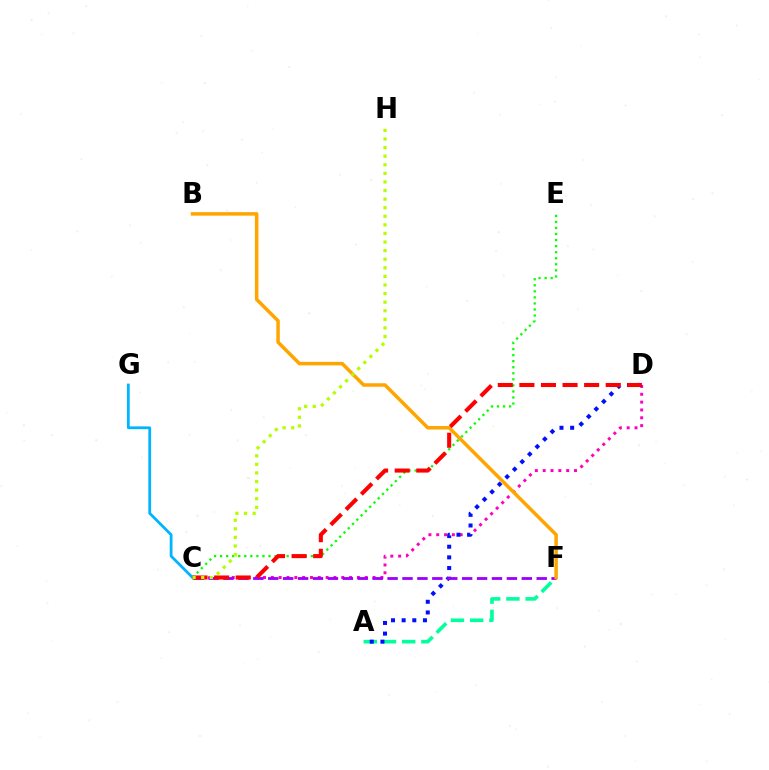{('C', 'E'): [{'color': '#08ff00', 'line_style': 'dotted', 'thickness': 1.64}], ('A', 'F'): [{'color': '#00ff9d', 'line_style': 'dashed', 'thickness': 2.61}], ('C', 'D'): [{'color': '#ff00bd', 'line_style': 'dotted', 'thickness': 2.13}, {'color': '#ff0000', 'line_style': 'dashed', 'thickness': 2.93}], ('A', 'D'): [{'color': '#0010ff', 'line_style': 'dotted', 'thickness': 2.89}], ('C', 'G'): [{'color': '#00b5ff', 'line_style': 'solid', 'thickness': 2.0}], ('C', 'F'): [{'color': '#9b00ff', 'line_style': 'dashed', 'thickness': 2.03}], ('B', 'F'): [{'color': '#ffa500', 'line_style': 'solid', 'thickness': 2.52}], ('C', 'H'): [{'color': '#b3ff00', 'line_style': 'dotted', 'thickness': 2.33}]}